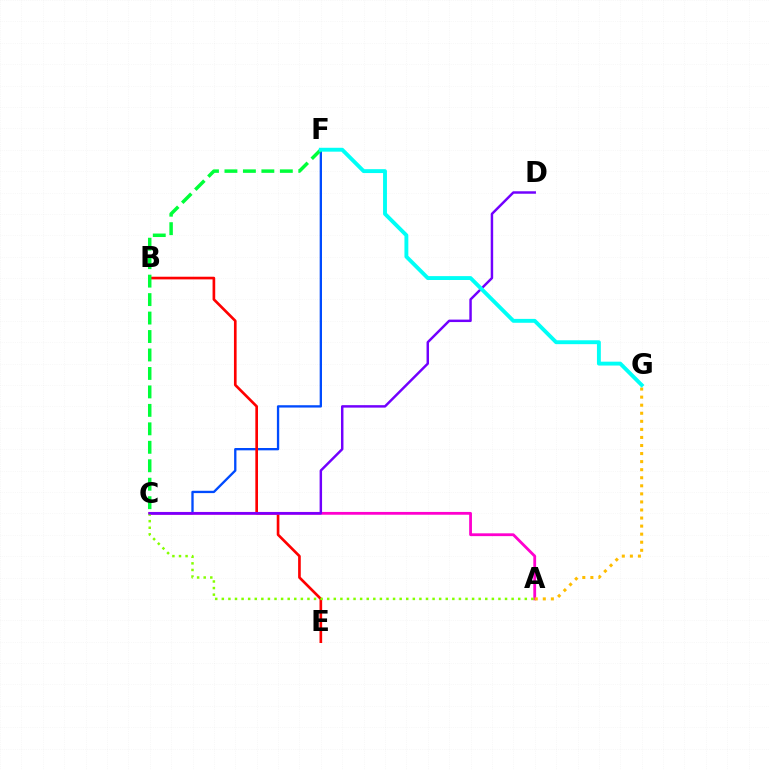{('C', 'F'): [{'color': '#004bff', 'line_style': 'solid', 'thickness': 1.68}, {'color': '#00ff39', 'line_style': 'dashed', 'thickness': 2.51}], ('B', 'E'): [{'color': '#ff0000', 'line_style': 'solid', 'thickness': 1.91}], ('A', 'C'): [{'color': '#ff00cf', 'line_style': 'solid', 'thickness': 2.02}, {'color': '#84ff00', 'line_style': 'dotted', 'thickness': 1.79}], ('A', 'G'): [{'color': '#ffbd00', 'line_style': 'dotted', 'thickness': 2.19}], ('C', 'D'): [{'color': '#7200ff', 'line_style': 'solid', 'thickness': 1.77}], ('F', 'G'): [{'color': '#00fff6', 'line_style': 'solid', 'thickness': 2.8}]}